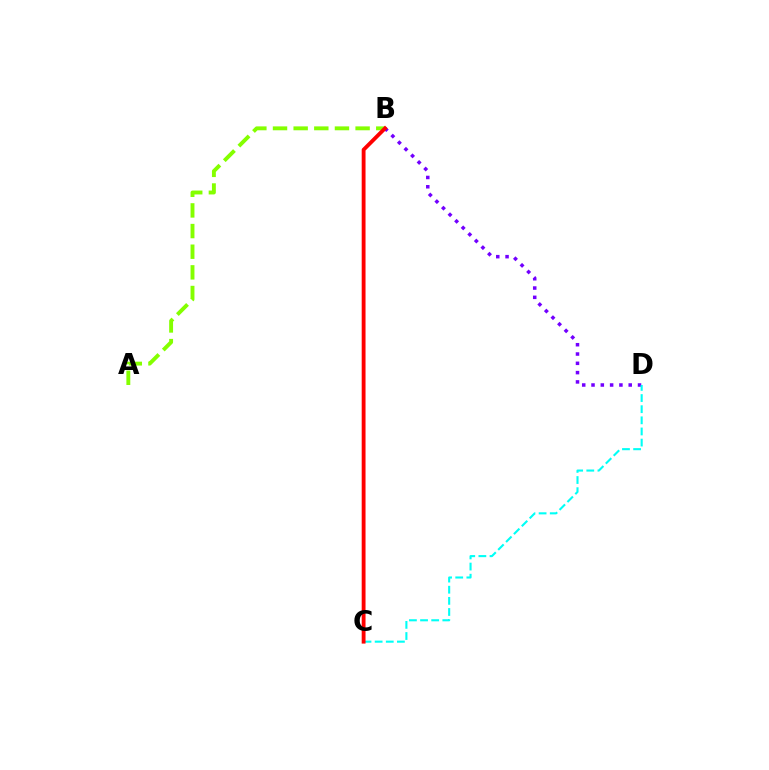{('B', 'D'): [{'color': '#7200ff', 'line_style': 'dotted', 'thickness': 2.53}], ('C', 'D'): [{'color': '#00fff6', 'line_style': 'dashed', 'thickness': 1.51}], ('A', 'B'): [{'color': '#84ff00', 'line_style': 'dashed', 'thickness': 2.81}], ('B', 'C'): [{'color': '#ff0000', 'line_style': 'solid', 'thickness': 2.77}]}